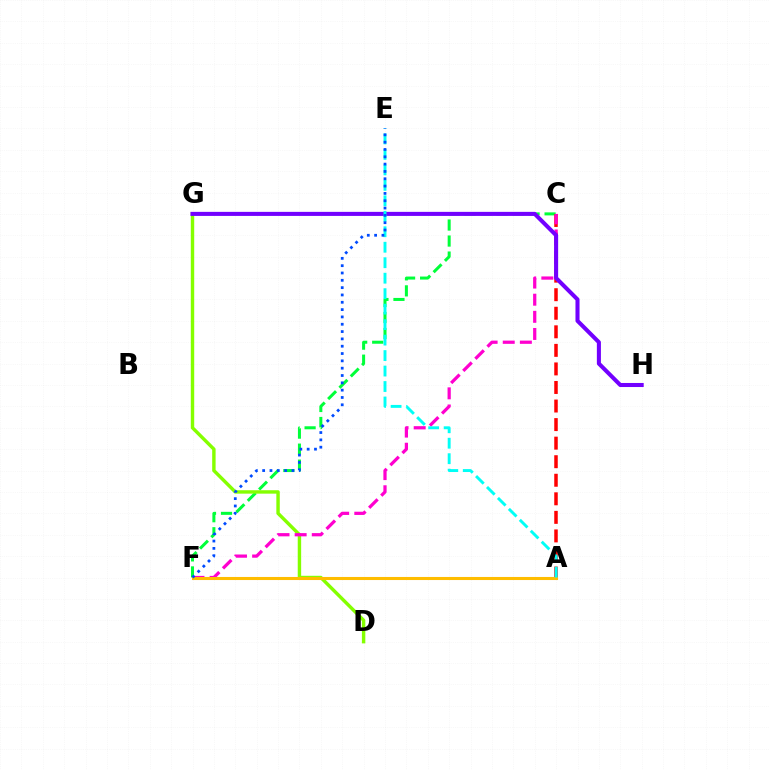{('C', 'F'): [{'color': '#00ff39', 'line_style': 'dashed', 'thickness': 2.18}, {'color': '#ff00cf', 'line_style': 'dashed', 'thickness': 2.33}], ('D', 'G'): [{'color': '#84ff00', 'line_style': 'solid', 'thickness': 2.46}], ('A', 'C'): [{'color': '#ff0000', 'line_style': 'dashed', 'thickness': 2.52}], ('G', 'H'): [{'color': '#7200ff', 'line_style': 'solid', 'thickness': 2.92}], ('A', 'F'): [{'color': '#ffbd00', 'line_style': 'solid', 'thickness': 2.21}], ('A', 'E'): [{'color': '#00fff6', 'line_style': 'dashed', 'thickness': 2.1}], ('E', 'F'): [{'color': '#004bff', 'line_style': 'dotted', 'thickness': 1.99}]}